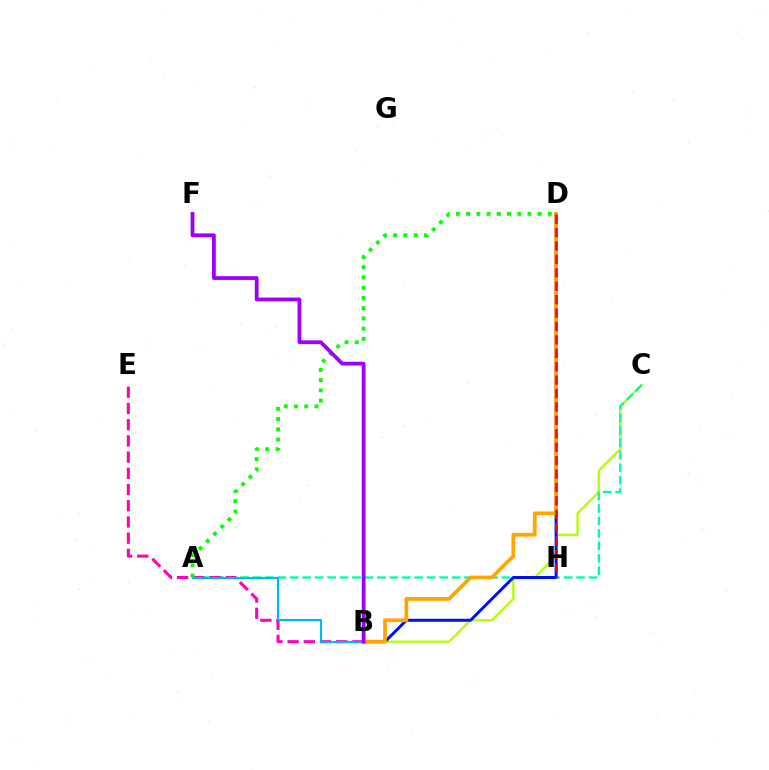{('B', 'C'): [{'color': '#b3ff00', 'line_style': 'solid', 'thickness': 1.65}], ('A', 'C'): [{'color': '#00ff9d', 'line_style': 'dashed', 'thickness': 1.69}], ('B', 'E'): [{'color': '#ff00bd', 'line_style': 'dashed', 'thickness': 2.2}], ('B', 'D'): [{'color': '#0010ff', 'line_style': 'solid', 'thickness': 2.16}, {'color': '#ffa500', 'line_style': 'solid', 'thickness': 2.69}], ('A', 'B'): [{'color': '#00b5ff', 'line_style': 'solid', 'thickness': 1.52}], ('A', 'D'): [{'color': '#08ff00', 'line_style': 'dotted', 'thickness': 2.78}], ('D', 'H'): [{'color': '#ff0000', 'line_style': 'dashed', 'thickness': 1.82}], ('B', 'F'): [{'color': '#9b00ff', 'line_style': 'solid', 'thickness': 2.72}]}